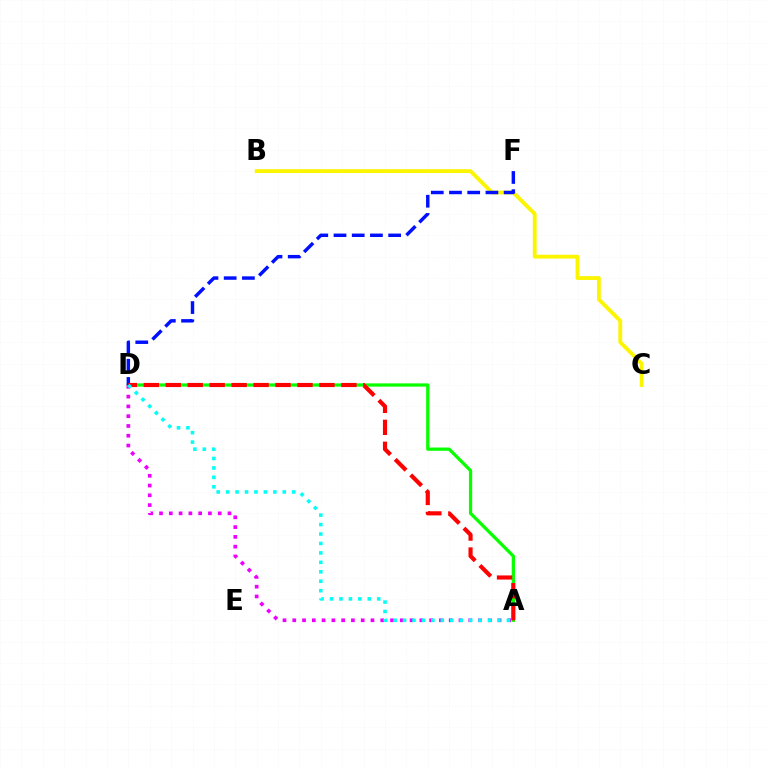{('B', 'C'): [{'color': '#fcf500', 'line_style': 'solid', 'thickness': 2.77}], ('A', 'D'): [{'color': '#08ff00', 'line_style': 'solid', 'thickness': 2.34}, {'color': '#ee00ff', 'line_style': 'dotted', 'thickness': 2.66}, {'color': '#ff0000', 'line_style': 'dashed', 'thickness': 2.98}, {'color': '#00fff6', 'line_style': 'dotted', 'thickness': 2.57}], ('D', 'F'): [{'color': '#0010ff', 'line_style': 'dashed', 'thickness': 2.47}]}